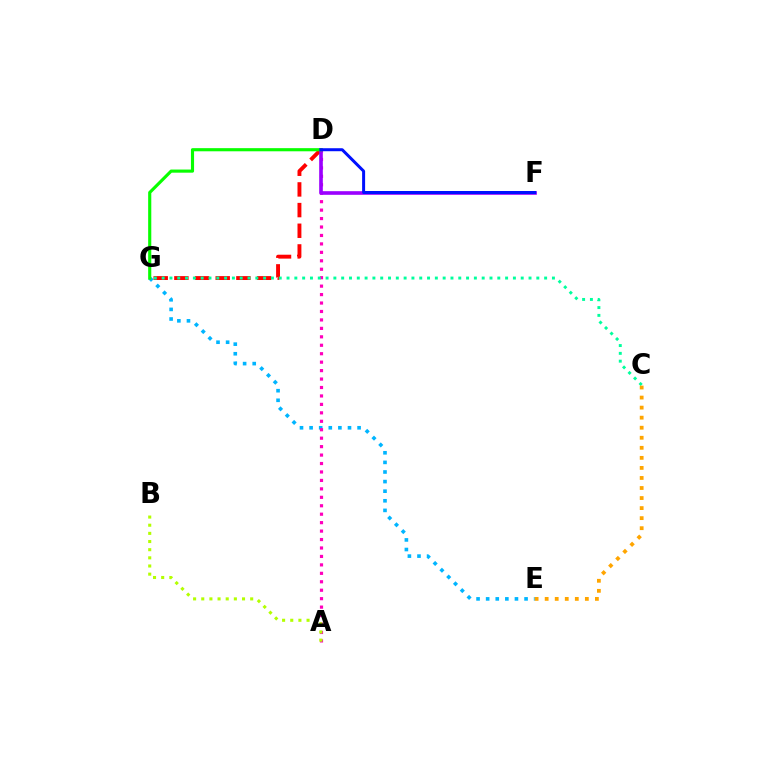{('E', 'G'): [{'color': '#00b5ff', 'line_style': 'dotted', 'thickness': 2.61}], ('D', 'G'): [{'color': '#ff0000', 'line_style': 'dashed', 'thickness': 2.81}, {'color': '#08ff00', 'line_style': 'solid', 'thickness': 2.26}], ('A', 'D'): [{'color': '#ff00bd', 'line_style': 'dotted', 'thickness': 2.29}], ('A', 'B'): [{'color': '#b3ff00', 'line_style': 'dotted', 'thickness': 2.22}], ('C', 'G'): [{'color': '#00ff9d', 'line_style': 'dotted', 'thickness': 2.12}], ('D', 'F'): [{'color': '#9b00ff', 'line_style': 'solid', 'thickness': 2.61}, {'color': '#0010ff', 'line_style': 'solid', 'thickness': 2.15}], ('C', 'E'): [{'color': '#ffa500', 'line_style': 'dotted', 'thickness': 2.73}]}